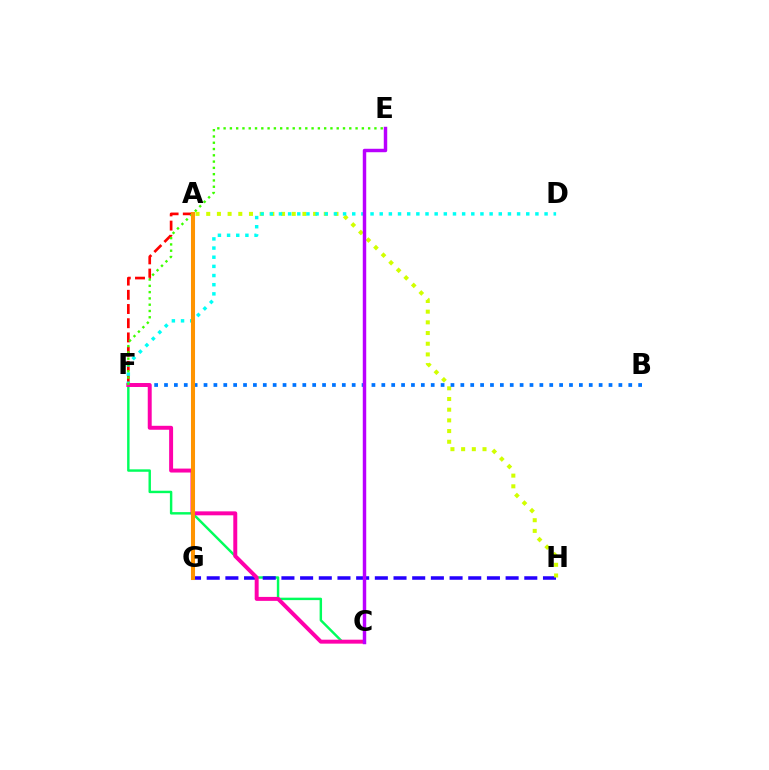{('C', 'F'): [{'color': '#00ff5c', 'line_style': 'solid', 'thickness': 1.76}, {'color': '#ff00ac', 'line_style': 'solid', 'thickness': 2.85}], ('G', 'H'): [{'color': '#2500ff', 'line_style': 'dashed', 'thickness': 2.54}], ('A', 'F'): [{'color': '#ff0000', 'line_style': 'dashed', 'thickness': 1.93}], ('A', 'H'): [{'color': '#d1ff00', 'line_style': 'dotted', 'thickness': 2.9}], ('B', 'F'): [{'color': '#0074ff', 'line_style': 'dotted', 'thickness': 2.68}], ('D', 'F'): [{'color': '#00fff6', 'line_style': 'dotted', 'thickness': 2.49}], ('E', 'F'): [{'color': '#3dff00', 'line_style': 'dotted', 'thickness': 1.71}], ('C', 'E'): [{'color': '#b900ff', 'line_style': 'solid', 'thickness': 2.49}], ('A', 'G'): [{'color': '#ff9400', 'line_style': 'solid', 'thickness': 2.92}]}